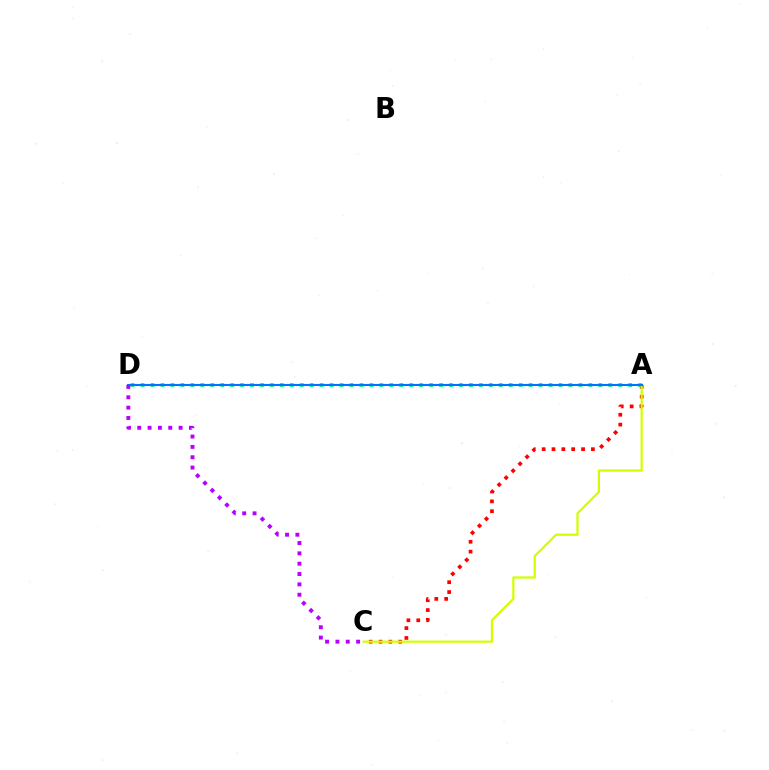{('A', 'C'): [{'color': '#ff0000', 'line_style': 'dotted', 'thickness': 2.68}, {'color': '#d1ff00', 'line_style': 'solid', 'thickness': 1.6}], ('A', 'D'): [{'color': '#00ff5c', 'line_style': 'dotted', 'thickness': 2.7}, {'color': '#0074ff', 'line_style': 'solid', 'thickness': 1.53}], ('C', 'D'): [{'color': '#b900ff', 'line_style': 'dotted', 'thickness': 2.81}]}